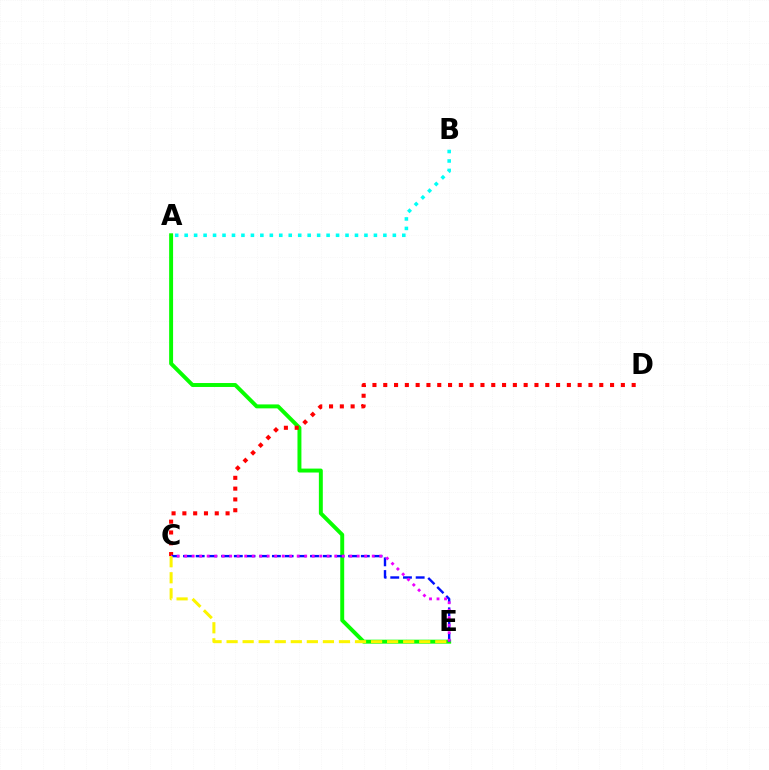{('A', 'B'): [{'color': '#00fff6', 'line_style': 'dotted', 'thickness': 2.57}], ('A', 'E'): [{'color': '#08ff00', 'line_style': 'solid', 'thickness': 2.84}], ('C', 'D'): [{'color': '#ff0000', 'line_style': 'dotted', 'thickness': 2.93}], ('C', 'E'): [{'color': '#0010ff', 'line_style': 'dashed', 'thickness': 1.73}, {'color': '#ee00ff', 'line_style': 'dotted', 'thickness': 2.04}, {'color': '#fcf500', 'line_style': 'dashed', 'thickness': 2.18}]}